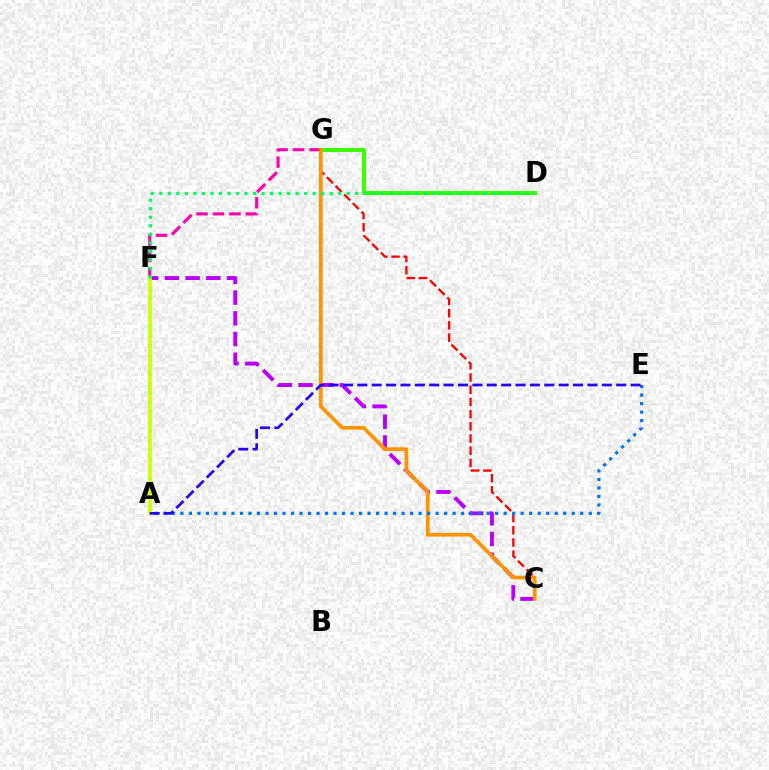{('A', 'F'): [{'color': '#00fff6', 'line_style': 'dotted', 'thickness': 2.56}, {'color': '#d1ff00', 'line_style': 'solid', 'thickness': 2.63}], ('D', 'G'): [{'color': '#3dff00', 'line_style': 'solid', 'thickness': 2.91}], ('F', 'G'): [{'color': '#ff00ac', 'line_style': 'dashed', 'thickness': 2.24}], ('C', 'F'): [{'color': '#b900ff', 'line_style': 'dashed', 'thickness': 2.82}], ('C', 'G'): [{'color': '#ff0000', 'line_style': 'dashed', 'thickness': 1.66}, {'color': '#ff9400', 'line_style': 'solid', 'thickness': 2.65}], ('D', 'F'): [{'color': '#00ff5c', 'line_style': 'dotted', 'thickness': 2.31}], ('A', 'E'): [{'color': '#0074ff', 'line_style': 'dotted', 'thickness': 2.31}, {'color': '#2500ff', 'line_style': 'dashed', 'thickness': 1.95}]}